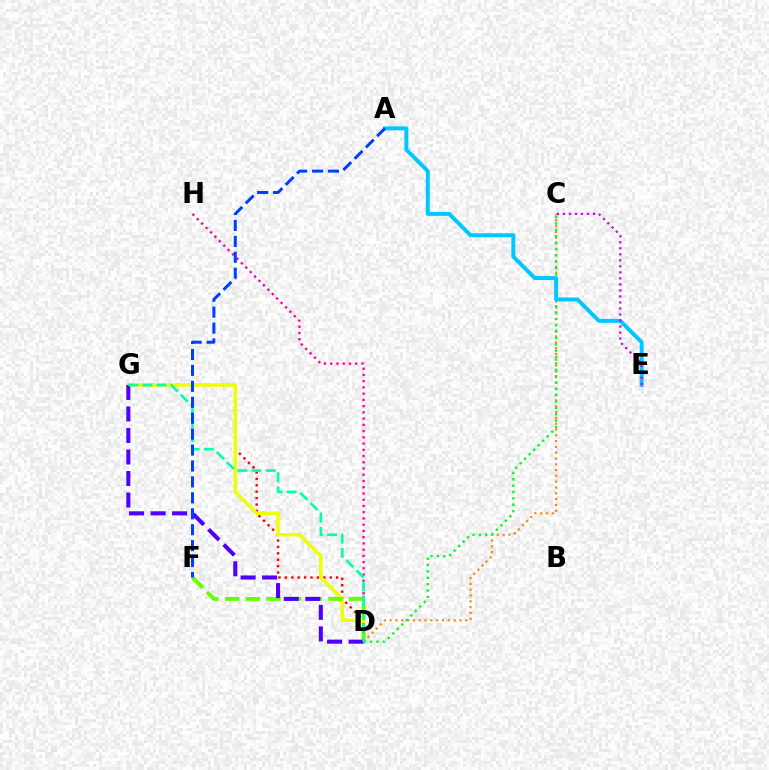{('D', 'G'): [{'color': '#ff0000', 'line_style': 'dotted', 'thickness': 1.74}, {'color': '#eeff00', 'line_style': 'solid', 'thickness': 2.46}, {'color': '#4f00ff', 'line_style': 'dashed', 'thickness': 2.92}, {'color': '#00ffaf', 'line_style': 'dashed', 'thickness': 1.92}], ('C', 'D'): [{'color': '#ff8800', 'line_style': 'dotted', 'thickness': 1.58}, {'color': '#00ff27', 'line_style': 'dotted', 'thickness': 1.73}], ('D', 'H'): [{'color': '#ff00a0', 'line_style': 'dotted', 'thickness': 1.7}], ('D', 'F'): [{'color': '#66ff00', 'line_style': 'dashed', 'thickness': 2.81}], ('A', 'E'): [{'color': '#00c7ff', 'line_style': 'solid', 'thickness': 2.84}], ('C', 'E'): [{'color': '#d600ff', 'line_style': 'dotted', 'thickness': 1.63}], ('A', 'F'): [{'color': '#003fff', 'line_style': 'dashed', 'thickness': 2.16}]}